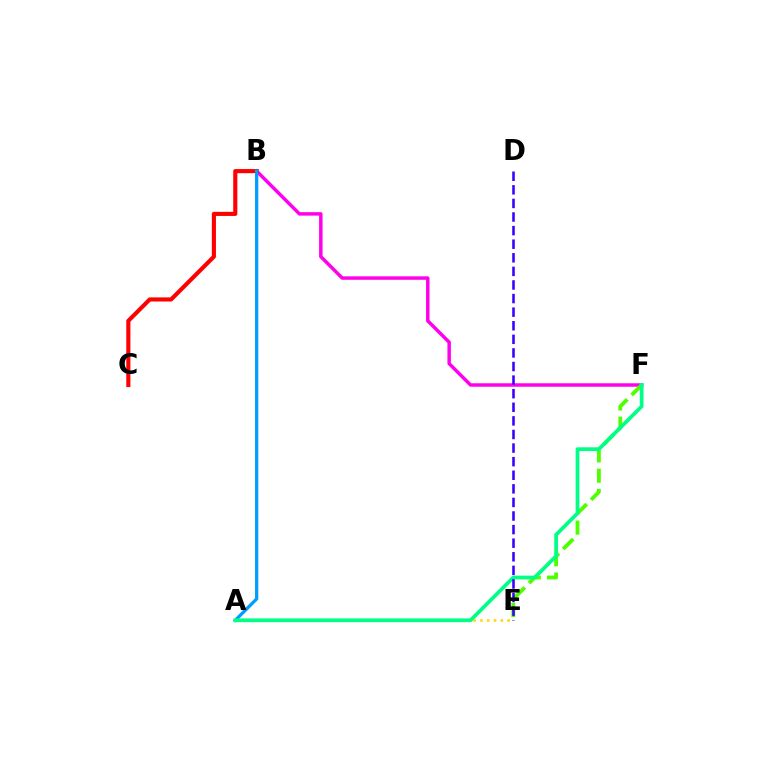{('B', 'F'): [{'color': '#ff00ed', 'line_style': 'solid', 'thickness': 2.5}], ('A', 'E'): [{'color': '#ffd500', 'line_style': 'dotted', 'thickness': 1.85}], ('E', 'F'): [{'color': '#4fff00', 'line_style': 'dashed', 'thickness': 2.75}], ('B', 'C'): [{'color': '#ff0000', 'line_style': 'solid', 'thickness': 2.97}], ('A', 'B'): [{'color': '#009eff', 'line_style': 'solid', 'thickness': 2.36}], ('A', 'F'): [{'color': '#00ff86', 'line_style': 'solid', 'thickness': 2.69}], ('D', 'E'): [{'color': '#3700ff', 'line_style': 'dashed', 'thickness': 1.85}]}